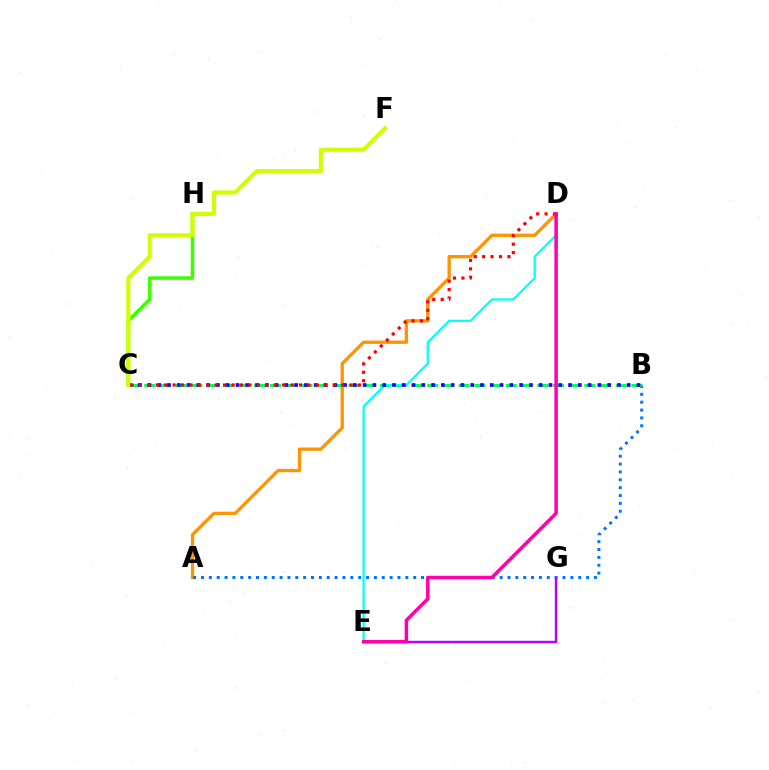{('A', 'D'): [{'color': '#ff9400', 'line_style': 'solid', 'thickness': 2.38}], ('A', 'B'): [{'color': '#0074ff', 'line_style': 'dotted', 'thickness': 2.14}], ('B', 'C'): [{'color': '#00ff5c', 'line_style': 'dashed', 'thickness': 2.14}, {'color': '#2500ff', 'line_style': 'dotted', 'thickness': 2.66}], ('E', 'G'): [{'color': '#b900ff', 'line_style': 'solid', 'thickness': 1.75}], ('D', 'E'): [{'color': '#00fff6', 'line_style': 'solid', 'thickness': 1.6}, {'color': '#ff00ac', 'line_style': 'solid', 'thickness': 2.52}], ('C', 'H'): [{'color': '#3dff00', 'line_style': 'solid', 'thickness': 2.57}], ('C', 'F'): [{'color': '#d1ff00', 'line_style': 'solid', 'thickness': 2.96}], ('C', 'D'): [{'color': '#ff0000', 'line_style': 'dotted', 'thickness': 2.29}]}